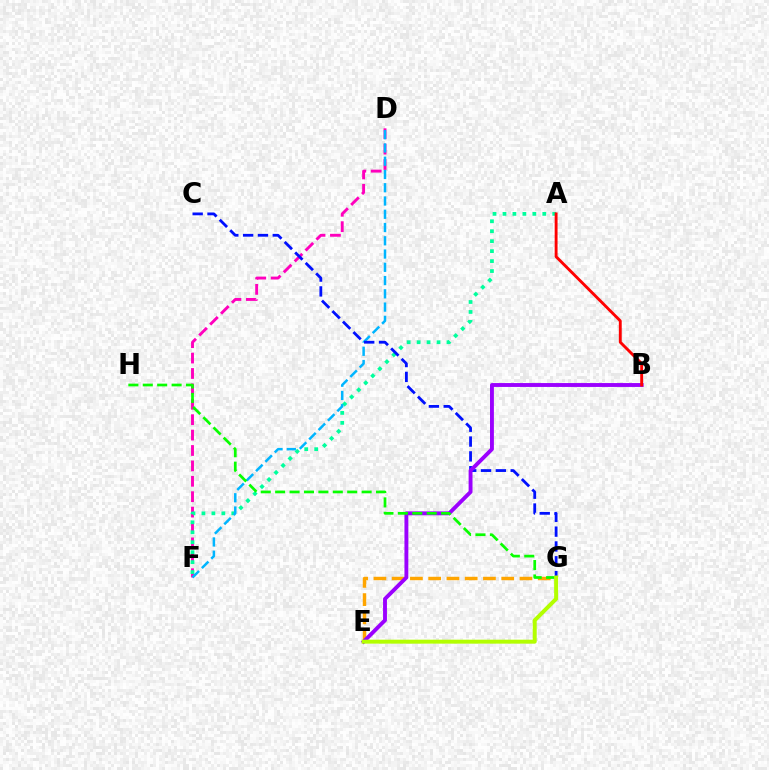{('E', 'G'): [{'color': '#ffa500', 'line_style': 'dashed', 'thickness': 2.48}, {'color': '#b3ff00', 'line_style': 'solid', 'thickness': 2.85}], ('D', 'F'): [{'color': '#ff00bd', 'line_style': 'dashed', 'thickness': 2.09}, {'color': '#00b5ff', 'line_style': 'dashed', 'thickness': 1.8}], ('A', 'F'): [{'color': '#00ff9d', 'line_style': 'dotted', 'thickness': 2.7}], ('C', 'G'): [{'color': '#0010ff', 'line_style': 'dashed', 'thickness': 2.01}], ('B', 'E'): [{'color': '#9b00ff', 'line_style': 'solid', 'thickness': 2.8}], ('G', 'H'): [{'color': '#08ff00', 'line_style': 'dashed', 'thickness': 1.96}], ('A', 'B'): [{'color': '#ff0000', 'line_style': 'solid', 'thickness': 2.08}]}